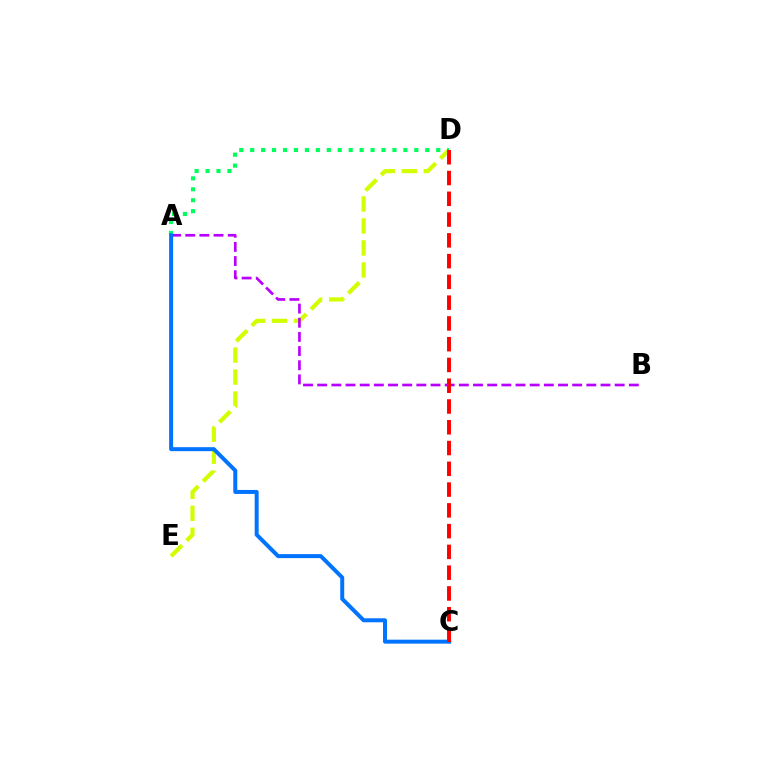{('D', 'E'): [{'color': '#d1ff00', 'line_style': 'dashed', 'thickness': 2.99}], ('A', 'B'): [{'color': '#b900ff', 'line_style': 'dashed', 'thickness': 1.92}], ('A', 'D'): [{'color': '#00ff5c', 'line_style': 'dotted', 'thickness': 2.97}], ('A', 'C'): [{'color': '#0074ff', 'line_style': 'solid', 'thickness': 2.87}], ('C', 'D'): [{'color': '#ff0000', 'line_style': 'dashed', 'thickness': 2.82}]}